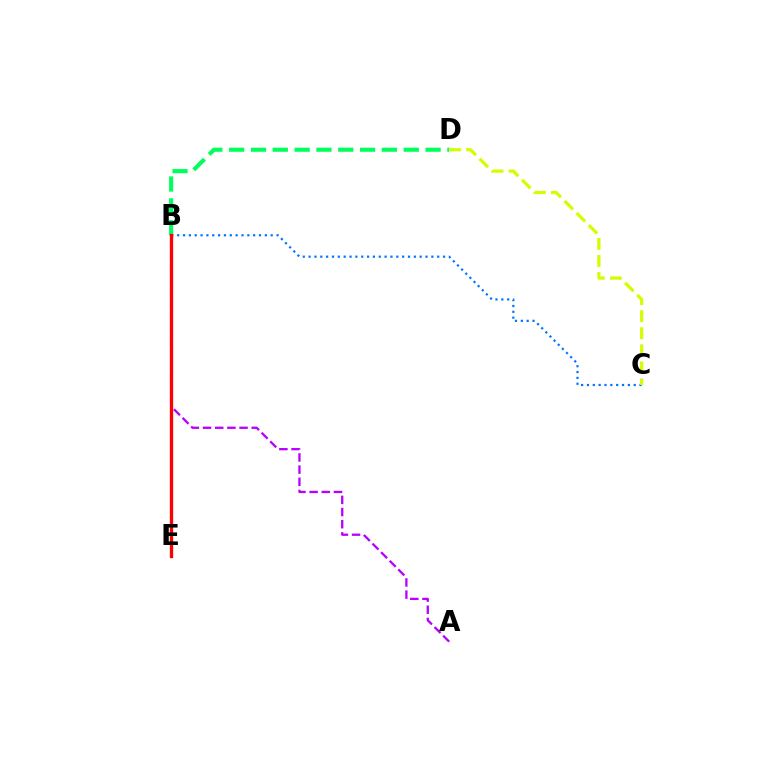{('B', 'C'): [{'color': '#0074ff', 'line_style': 'dotted', 'thickness': 1.59}], ('B', 'D'): [{'color': '#00ff5c', 'line_style': 'dashed', 'thickness': 2.96}], ('A', 'B'): [{'color': '#b900ff', 'line_style': 'dashed', 'thickness': 1.65}], ('C', 'D'): [{'color': '#d1ff00', 'line_style': 'dashed', 'thickness': 2.32}], ('B', 'E'): [{'color': '#ff0000', 'line_style': 'solid', 'thickness': 2.39}]}